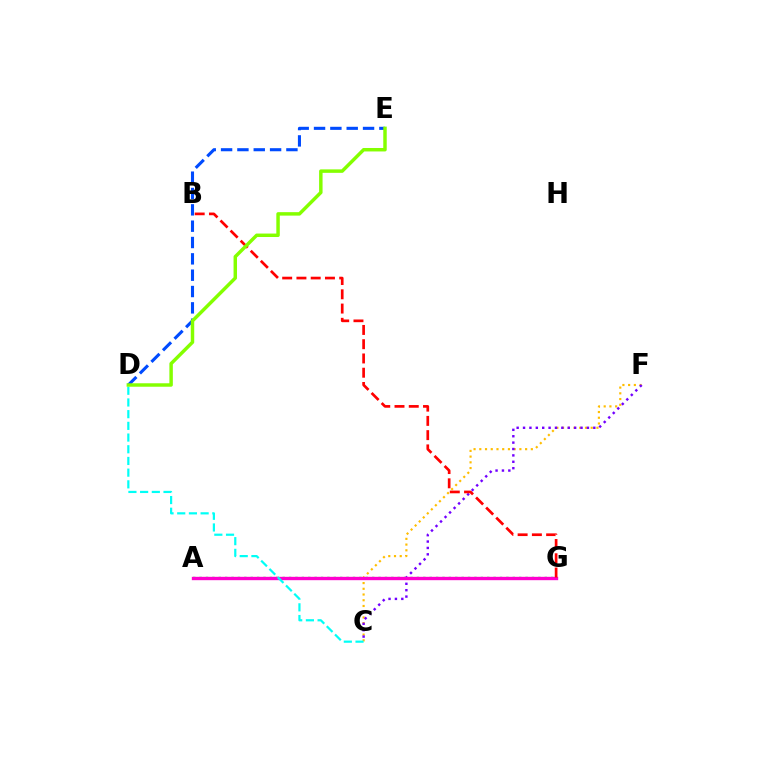{('A', 'G'): [{'color': '#00ff39', 'line_style': 'dotted', 'thickness': 1.74}, {'color': '#ff00cf', 'line_style': 'solid', 'thickness': 2.42}], ('C', 'F'): [{'color': '#ffbd00', 'line_style': 'dotted', 'thickness': 1.56}, {'color': '#7200ff', 'line_style': 'dotted', 'thickness': 1.74}], ('C', 'D'): [{'color': '#00fff6', 'line_style': 'dashed', 'thickness': 1.59}], ('D', 'E'): [{'color': '#004bff', 'line_style': 'dashed', 'thickness': 2.22}, {'color': '#84ff00', 'line_style': 'solid', 'thickness': 2.49}], ('B', 'G'): [{'color': '#ff0000', 'line_style': 'dashed', 'thickness': 1.94}]}